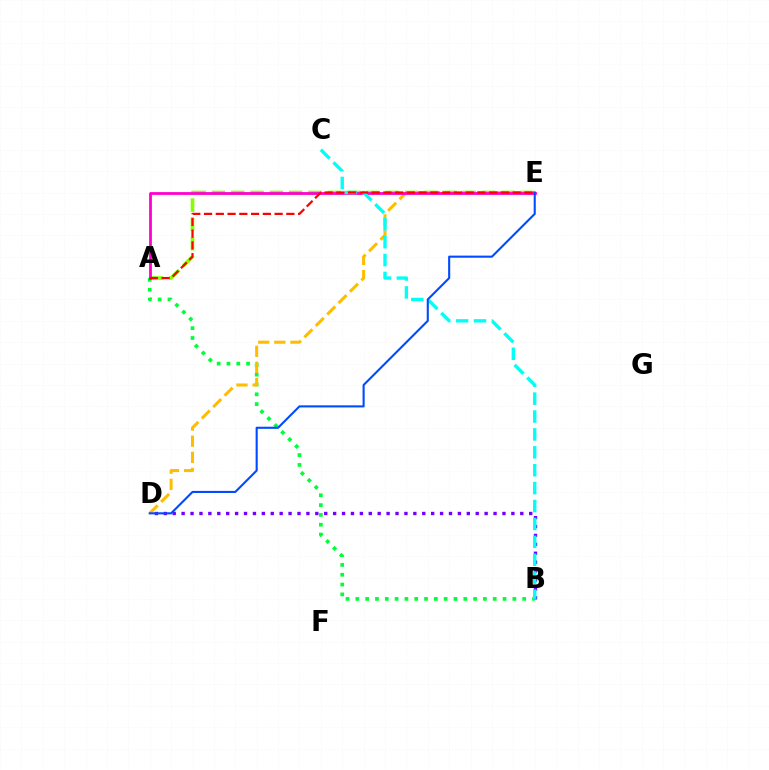{('B', 'D'): [{'color': '#7200ff', 'line_style': 'dotted', 'thickness': 2.42}], ('A', 'B'): [{'color': '#00ff39', 'line_style': 'dotted', 'thickness': 2.67}], ('A', 'E'): [{'color': '#84ff00', 'line_style': 'dashed', 'thickness': 2.62}, {'color': '#ff00cf', 'line_style': 'solid', 'thickness': 2.01}, {'color': '#ff0000', 'line_style': 'dashed', 'thickness': 1.6}], ('D', 'E'): [{'color': '#ffbd00', 'line_style': 'dashed', 'thickness': 2.19}, {'color': '#004bff', 'line_style': 'solid', 'thickness': 1.51}], ('B', 'C'): [{'color': '#00fff6', 'line_style': 'dashed', 'thickness': 2.43}]}